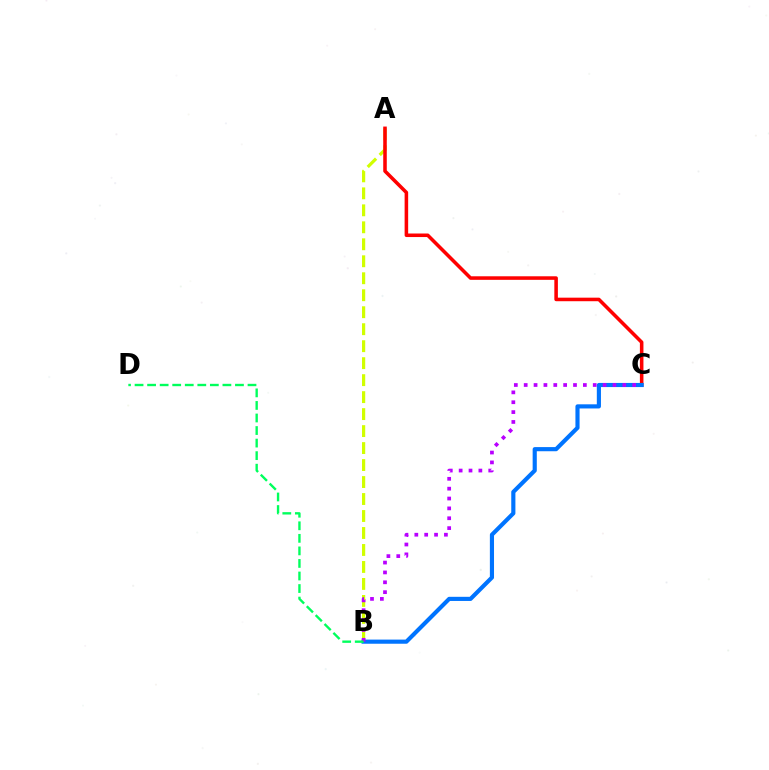{('A', 'B'): [{'color': '#d1ff00', 'line_style': 'dashed', 'thickness': 2.31}], ('A', 'C'): [{'color': '#ff0000', 'line_style': 'solid', 'thickness': 2.56}], ('B', 'C'): [{'color': '#0074ff', 'line_style': 'solid', 'thickness': 2.98}, {'color': '#b900ff', 'line_style': 'dotted', 'thickness': 2.68}], ('B', 'D'): [{'color': '#00ff5c', 'line_style': 'dashed', 'thickness': 1.7}]}